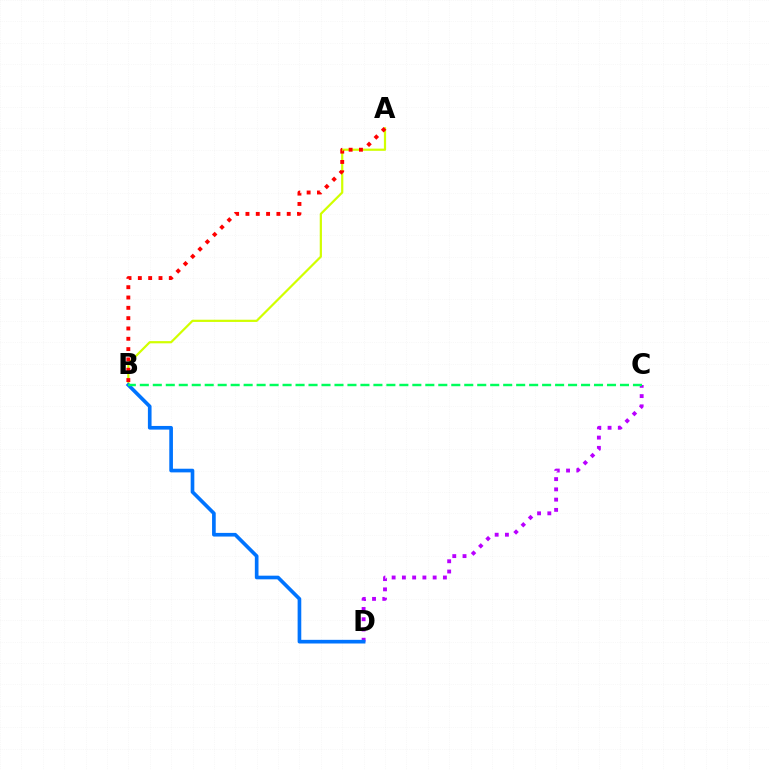{('C', 'D'): [{'color': '#b900ff', 'line_style': 'dotted', 'thickness': 2.79}], ('A', 'B'): [{'color': '#d1ff00', 'line_style': 'solid', 'thickness': 1.59}, {'color': '#ff0000', 'line_style': 'dotted', 'thickness': 2.8}], ('B', 'D'): [{'color': '#0074ff', 'line_style': 'solid', 'thickness': 2.63}], ('B', 'C'): [{'color': '#00ff5c', 'line_style': 'dashed', 'thickness': 1.76}]}